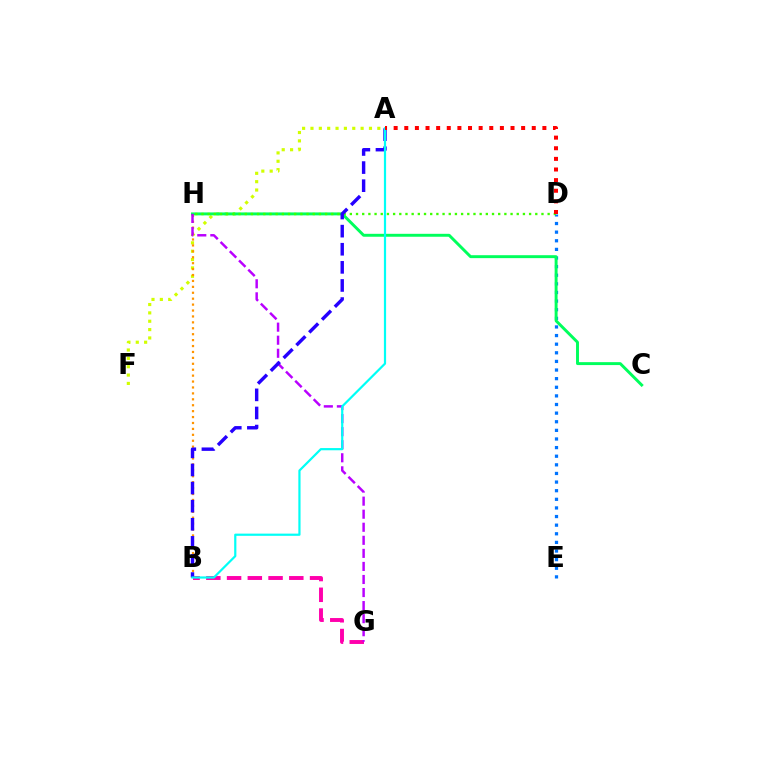{('D', 'E'): [{'color': '#0074ff', 'line_style': 'dotted', 'thickness': 2.34}], ('A', 'F'): [{'color': '#d1ff00', 'line_style': 'dotted', 'thickness': 2.27}], ('C', 'H'): [{'color': '#00ff5c', 'line_style': 'solid', 'thickness': 2.11}], ('B', 'G'): [{'color': '#ff00ac', 'line_style': 'dashed', 'thickness': 2.82}], ('B', 'H'): [{'color': '#ff9400', 'line_style': 'dotted', 'thickness': 1.61}], ('D', 'H'): [{'color': '#3dff00', 'line_style': 'dotted', 'thickness': 1.68}], ('G', 'H'): [{'color': '#b900ff', 'line_style': 'dashed', 'thickness': 1.77}], ('A', 'B'): [{'color': '#2500ff', 'line_style': 'dashed', 'thickness': 2.46}, {'color': '#00fff6', 'line_style': 'solid', 'thickness': 1.59}], ('A', 'D'): [{'color': '#ff0000', 'line_style': 'dotted', 'thickness': 2.89}]}